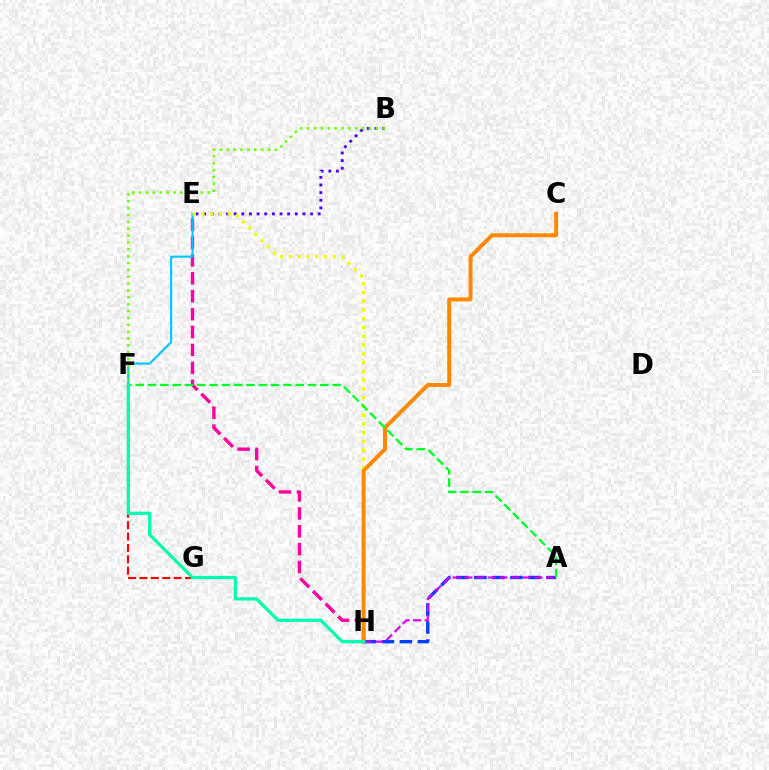{('F', 'G'): [{'color': '#ff0000', 'line_style': 'dashed', 'thickness': 1.55}], ('B', 'E'): [{'color': '#4f00ff', 'line_style': 'dotted', 'thickness': 2.07}], ('E', 'H'): [{'color': '#ff00a0', 'line_style': 'dashed', 'thickness': 2.43}, {'color': '#eeff00', 'line_style': 'dotted', 'thickness': 2.38}], ('A', 'H'): [{'color': '#003fff', 'line_style': 'dashed', 'thickness': 2.45}, {'color': '#d600ff', 'line_style': 'dashed', 'thickness': 1.58}], ('E', 'F'): [{'color': '#00c7ff', 'line_style': 'solid', 'thickness': 1.53}], ('C', 'H'): [{'color': '#ff8800', 'line_style': 'solid', 'thickness': 2.84}], ('A', 'F'): [{'color': '#00ff27', 'line_style': 'dashed', 'thickness': 1.67}], ('F', 'H'): [{'color': '#00ffaf', 'line_style': 'solid', 'thickness': 2.33}], ('B', 'F'): [{'color': '#66ff00', 'line_style': 'dotted', 'thickness': 1.87}]}